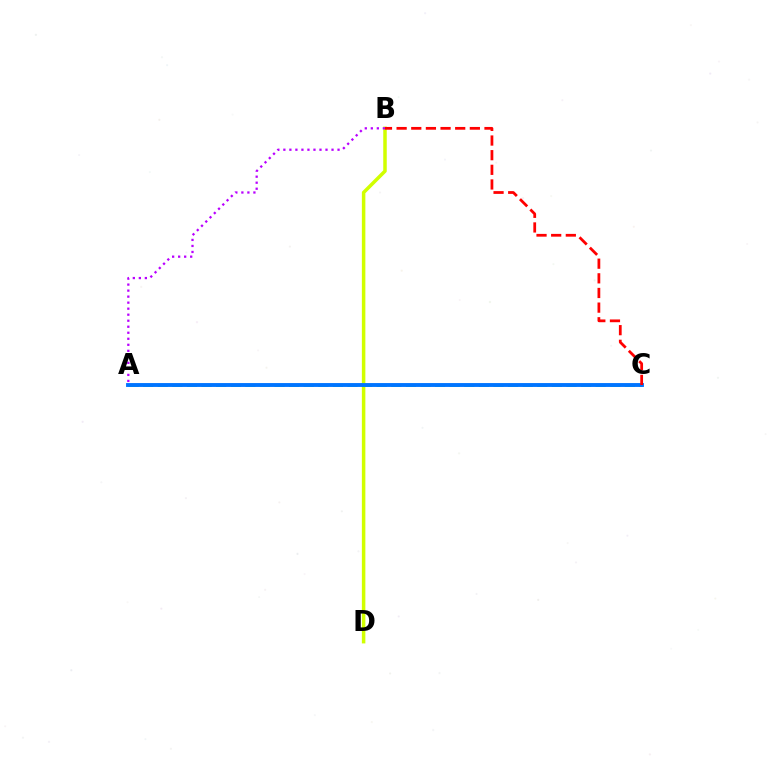{('B', 'D'): [{'color': '#d1ff00', 'line_style': 'solid', 'thickness': 2.52}], ('A', 'C'): [{'color': '#00ff5c', 'line_style': 'dashed', 'thickness': 1.98}, {'color': '#0074ff', 'line_style': 'solid', 'thickness': 2.79}], ('A', 'B'): [{'color': '#b900ff', 'line_style': 'dotted', 'thickness': 1.64}], ('B', 'C'): [{'color': '#ff0000', 'line_style': 'dashed', 'thickness': 1.99}]}